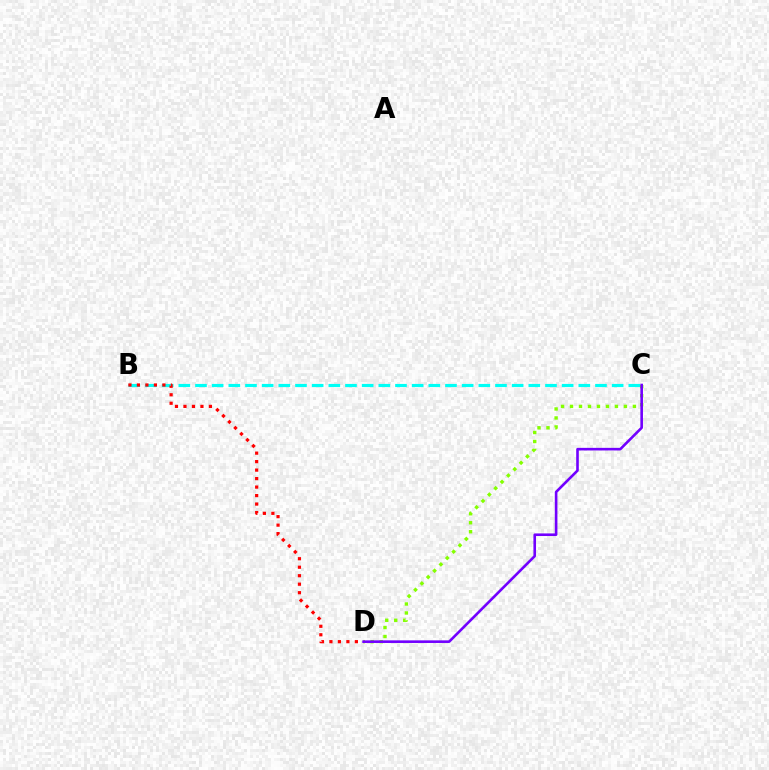{('B', 'C'): [{'color': '#00fff6', 'line_style': 'dashed', 'thickness': 2.26}], ('C', 'D'): [{'color': '#84ff00', 'line_style': 'dotted', 'thickness': 2.44}, {'color': '#7200ff', 'line_style': 'solid', 'thickness': 1.88}], ('B', 'D'): [{'color': '#ff0000', 'line_style': 'dotted', 'thickness': 2.31}]}